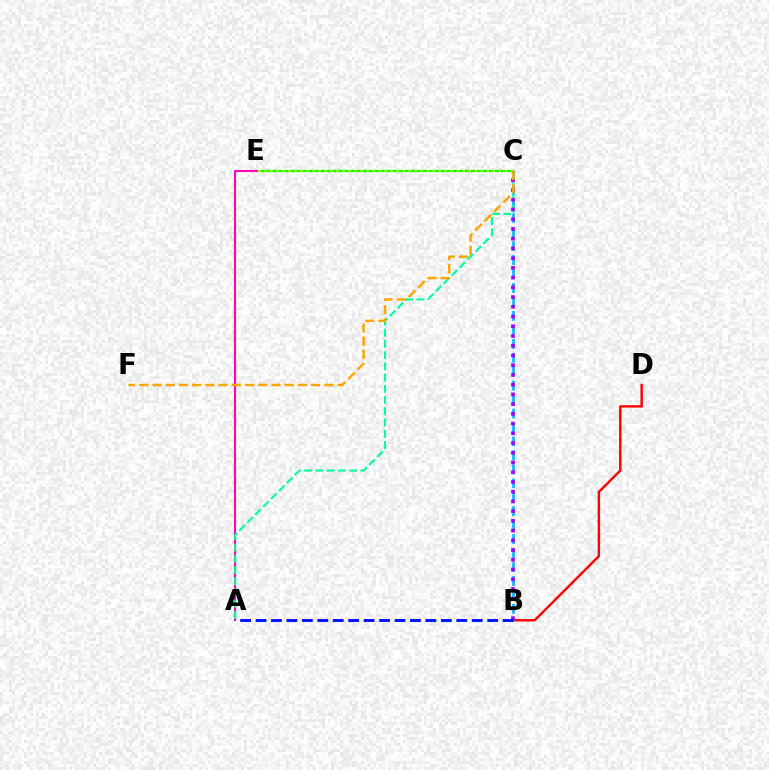{('B', 'D'): [{'color': '#ff0000', 'line_style': 'solid', 'thickness': 1.75}], ('C', 'E'): [{'color': '#08ff00', 'line_style': 'solid', 'thickness': 1.62}, {'color': '#b3ff00', 'line_style': 'dotted', 'thickness': 1.63}], ('A', 'E'): [{'color': '#ff00bd', 'line_style': 'solid', 'thickness': 1.5}], ('B', 'C'): [{'color': '#00b5ff', 'line_style': 'dashed', 'thickness': 1.9}, {'color': '#9b00ff', 'line_style': 'dotted', 'thickness': 2.64}], ('A', 'C'): [{'color': '#00ff9d', 'line_style': 'dashed', 'thickness': 1.53}], ('C', 'F'): [{'color': '#ffa500', 'line_style': 'dashed', 'thickness': 1.8}], ('A', 'B'): [{'color': '#0010ff', 'line_style': 'dashed', 'thickness': 2.1}]}